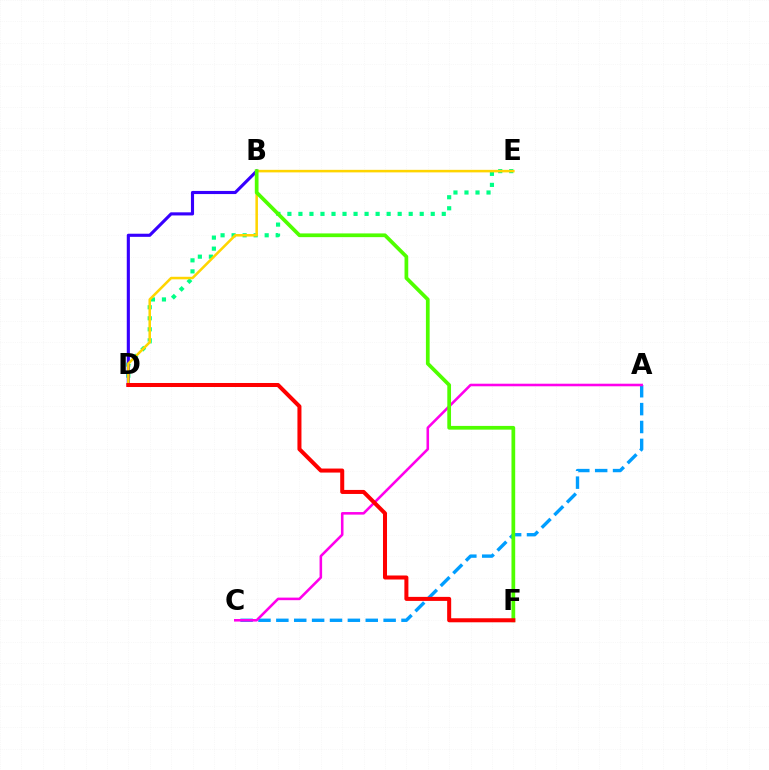{('D', 'E'): [{'color': '#00ff86', 'line_style': 'dotted', 'thickness': 3.0}, {'color': '#ffd500', 'line_style': 'solid', 'thickness': 1.83}], ('A', 'C'): [{'color': '#009eff', 'line_style': 'dashed', 'thickness': 2.43}, {'color': '#ff00ed', 'line_style': 'solid', 'thickness': 1.85}], ('B', 'D'): [{'color': '#3700ff', 'line_style': 'solid', 'thickness': 2.25}], ('B', 'F'): [{'color': '#4fff00', 'line_style': 'solid', 'thickness': 2.68}], ('D', 'F'): [{'color': '#ff0000', 'line_style': 'solid', 'thickness': 2.9}]}